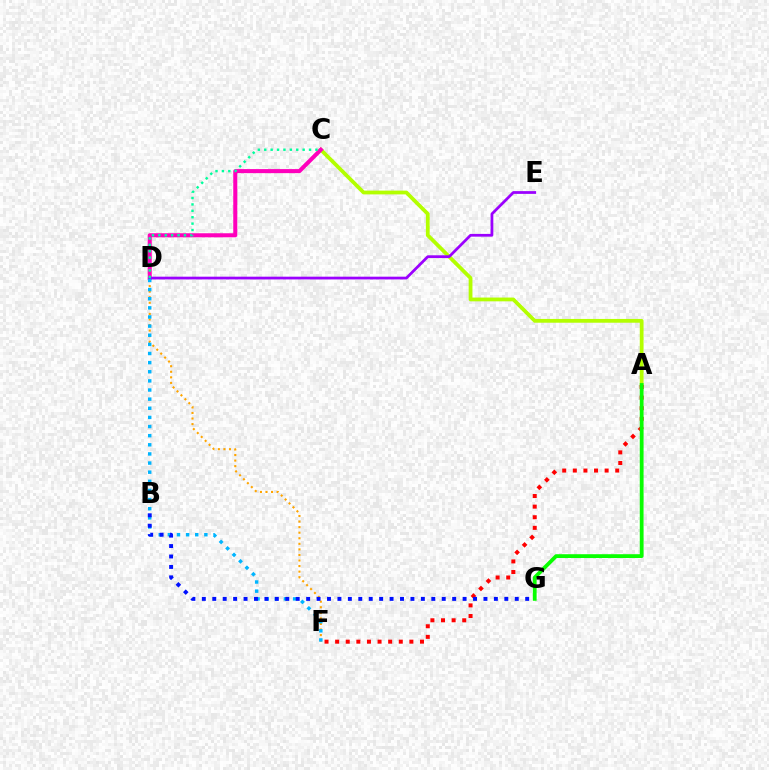{('A', 'C'): [{'color': '#b3ff00', 'line_style': 'solid', 'thickness': 2.72}], ('A', 'F'): [{'color': '#ff0000', 'line_style': 'dotted', 'thickness': 2.88}], ('C', 'D'): [{'color': '#ff00bd', 'line_style': 'solid', 'thickness': 2.91}, {'color': '#00ff9d', 'line_style': 'dotted', 'thickness': 1.74}], ('A', 'G'): [{'color': '#08ff00', 'line_style': 'solid', 'thickness': 2.73}], ('D', 'F'): [{'color': '#ffa500', 'line_style': 'dotted', 'thickness': 1.51}, {'color': '#00b5ff', 'line_style': 'dotted', 'thickness': 2.48}], ('D', 'E'): [{'color': '#9b00ff', 'line_style': 'solid', 'thickness': 1.98}], ('B', 'G'): [{'color': '#0010ff', 'line_style': 'dotted', 'thickness': 2.83}]}